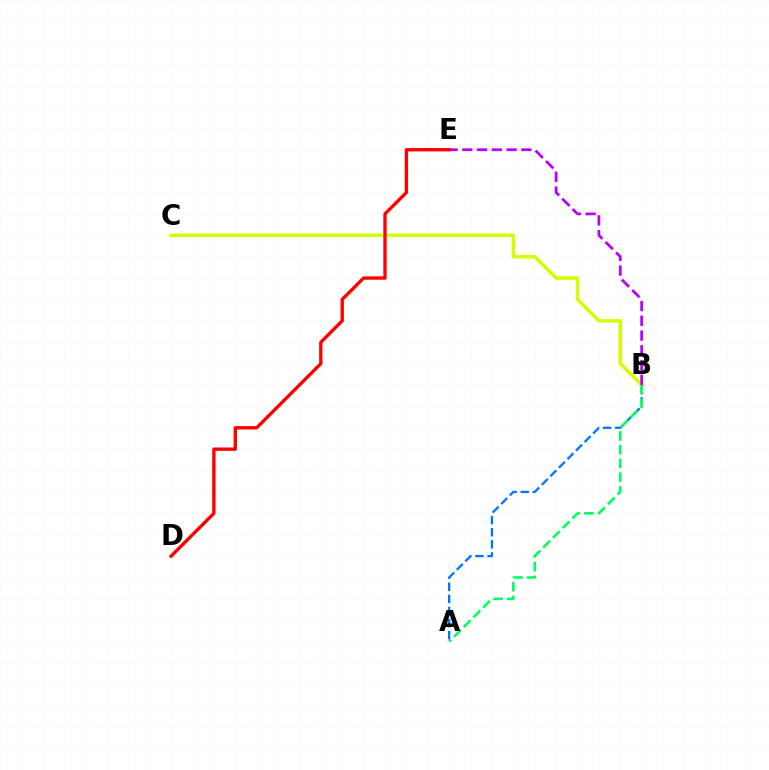{('A', 'B'): [{'color': '#0074ff', 'line_style': 'dashed', 'thickness': 1.65}, {'color': '#00ff5c', 'line_style': 'dashed', 'thickness': 1.87}], ('B', 'C'): [{'color': '#d1ff00', 'line_style': 'solid', 'thickness': 2.53}], ('B', 'E'): [{'color': '#b900ff', 'line_style': 'dashed', 'thickness': 2.01}], ('D', 'E'): [{'color': '#ff0000', 'line_style': 'solid', 'thickness': 2.41}]}